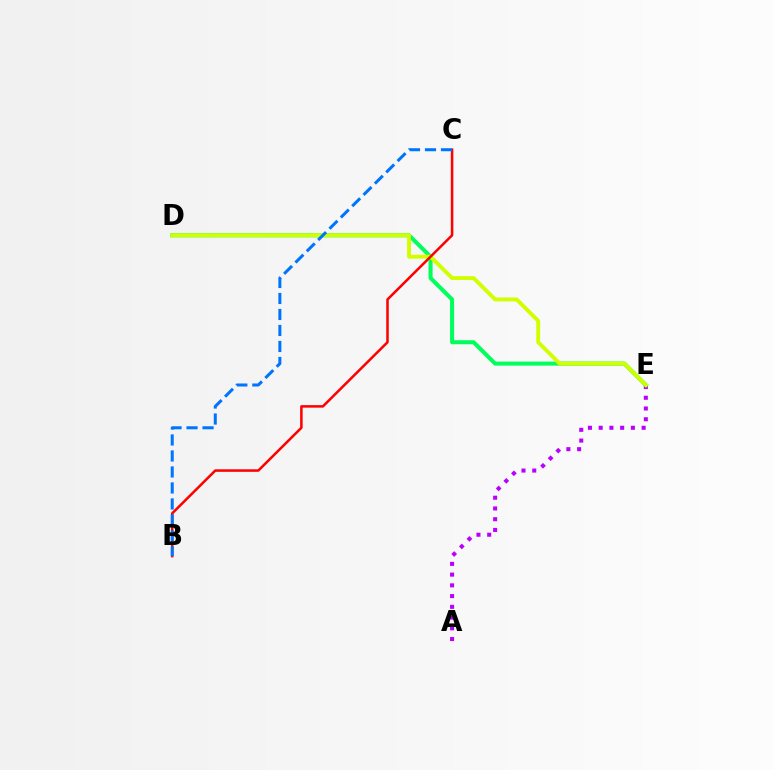{('A', 'E'): [{'color': '#b900ff', 'line_style': 'dotted', 'thickness': 2.92}], ('D', 'E'): [{'color': '#00ff5c', 'line_style': 'solid', 'thickness': 2.9}, {'color': '#d1ff00', 'line_style': 'solid', 'thickness': 2.81}], ('B', 'C'): [{'color': '#ff0000', 'line_style': 'solid', 'thickness': 1.82}, {'color': '#0074ff', 'line_style': 'dashed', 'thickness': 2.17}]}